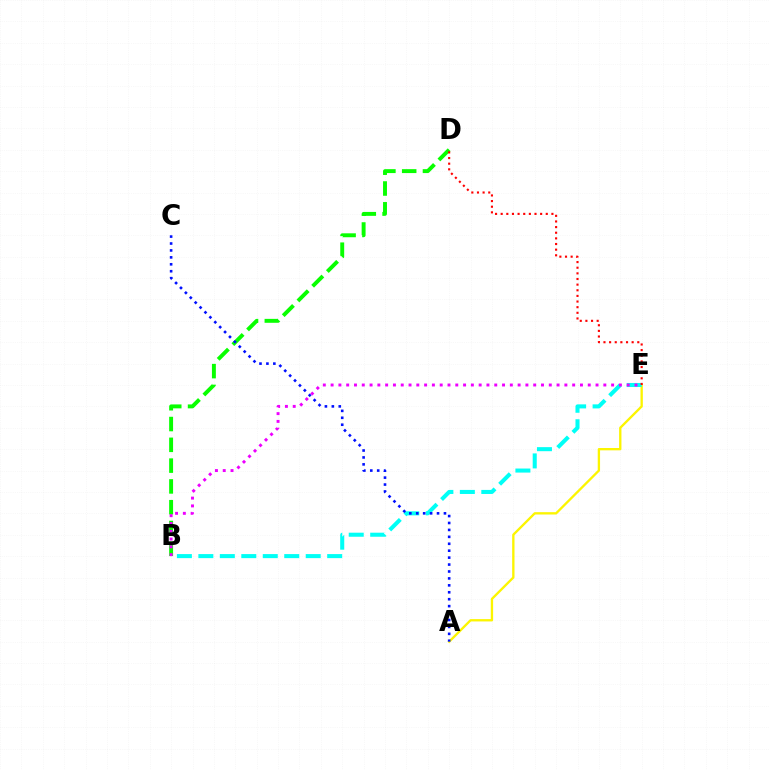{('B', 'D'): [{'color': '#08ff00', 'line_style': 'dashed', 'thickness': 2.82}], ('A', 'E'): [{'color': '#fcf500', 'line_style': 'solid', 'thickness': 1.68}], ('B', 'E'): [{'color': '#00fff6', 'line_style': 'dashed', 'thickness': 2.92}, {'color': '#ee00ff', 'line_style': 'dotted', 'thickness': 2.12}], ('D', 'E'): [{'color': '#ff0000', 'line_style': 'dotted', 'thickness': 1.53}], ('A', 'C'): [{'color': '#0010ff', 'line_style': 'dotted', 'thickness': 1.88}]}